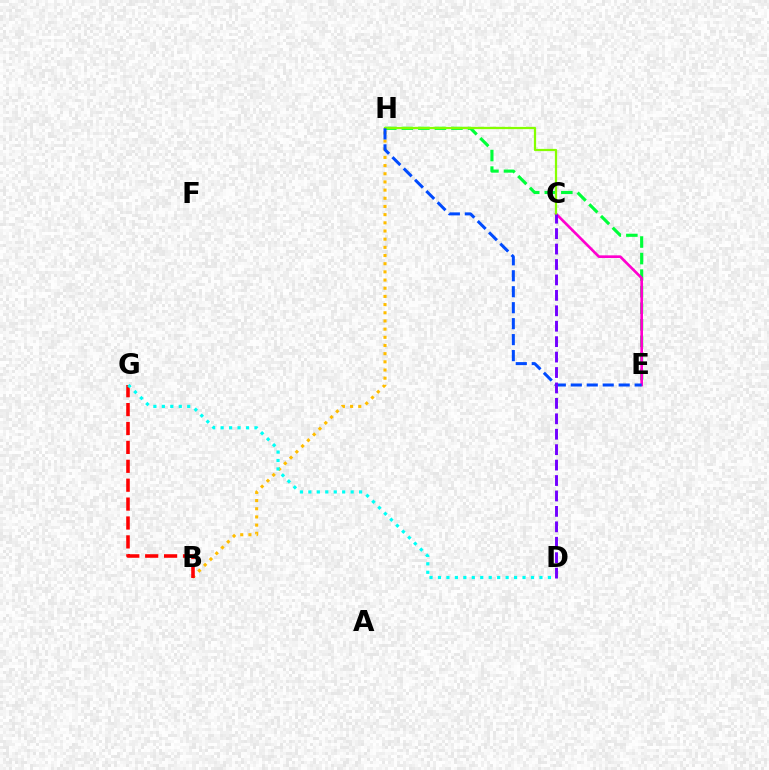{('B', 'H'): [{'color': '#ffbd00', 'line_style': 'dotted', 'thickness': 2.22}], ('E', 'H'): [{'color': '#00ff39', 'line_style': 'dashed', 'thickness': 2.25}, {'color': '#004bff', 'line_style': 'dashed', 'thickness': 2.17}], ('B', 'G'): [{'color': '#ff0000', 'line_style': 'dashed', 'thickness': 2.57}], ('D', 'G'): [{'color': '#00fff6', 'line_style': 'dotted', 'thickness': 2.3}], ('C', 'E'): [{'color': '#ff00cf', 'line_style': 'solid', 'thickness': 1.91}], ('C', 'H'): [{'color': '#84ff00', 'line_style': 'solid', 'thickness': 1.61}], ('C', 'D'): [{'color': '#7200ff', 'line_style': 'dashed', 'thickness': 2.1}]}